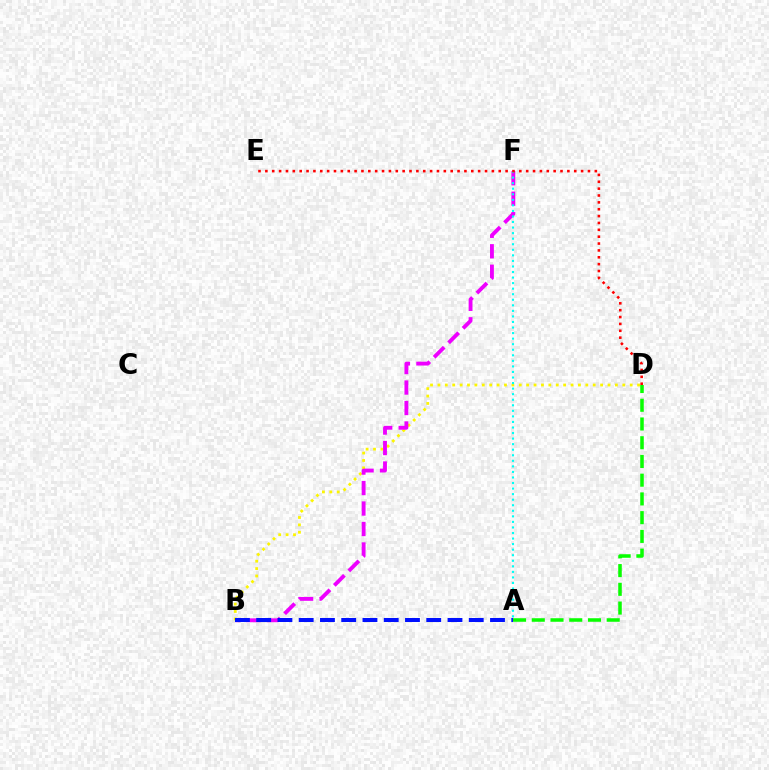{('B', 'D'): [{'color': '#fcf500', 'line_style': 'dotted', 'thickness': 2.01}], ('B', 'F'): [{'color': '#ee00ff', 'line_style': 'dashed', 'thickness': 2.78}], ('A', 'F'): [{'color': '#00fff6', 'line_style': 'dotted', 'thickness': 1.51}], ('A', 'D'): [{'color': '#08ff00', 'line_style': 'dashed', 'thickness': 2.54}], ('D', 'E'): [{'color': '#ff0000', 'line_style': 'dotted', 'thickness': 1.86}], ('A', 'B'): [{'color': '#0010ff', 'line_style': 'dashed', 'thickness': 2.89}]}